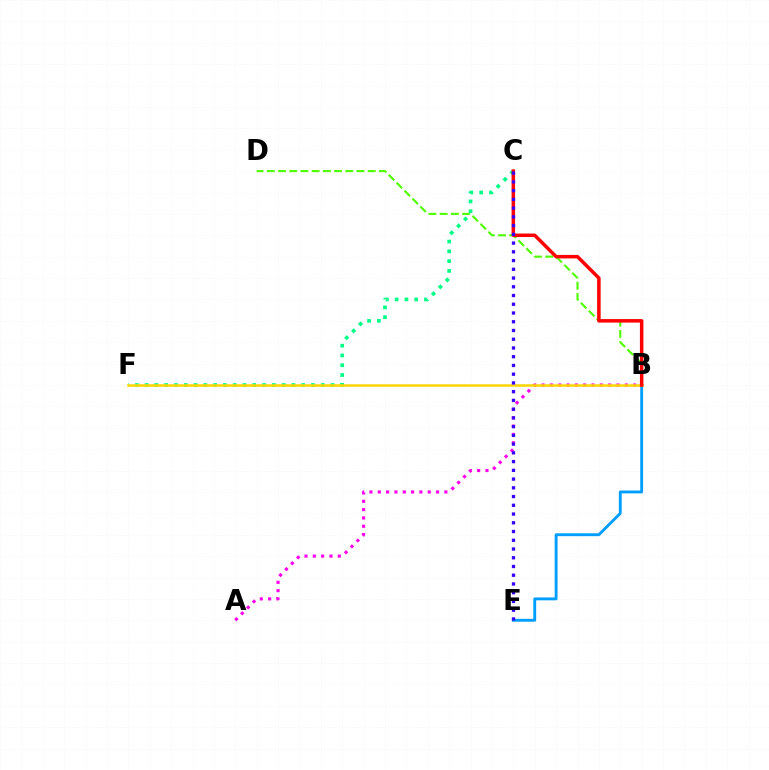{('B', 'E'): [{'color': '#009eff', 'line_style': 'solid', 'thickness': 2.07}], ('B', 'D'): [{'color': '#4fff00', 'line_style': 'dashed', 'thickness': 1.52}], ('A', 'B'): [{'color': '#ff00ed', 'line_style': 'dotted', 'thickness': 2.26}], ('C', 'F'): [{'color': '#00ff86', 'line_style': 'dotted', 'thickness': 2.66}], ('B', 'F'): [{'color': '#ffd500', 'line_style': 'solid', 'thickness': 1.81}], ('B', 'C'): [{'color': '#ff0000', 'line_style': 'solid', 'thickness': 2.52}], ('C', 'E'): [{'color': '#3700ff', 'line_style': 'dotted', 'thickness': 2.37}]}